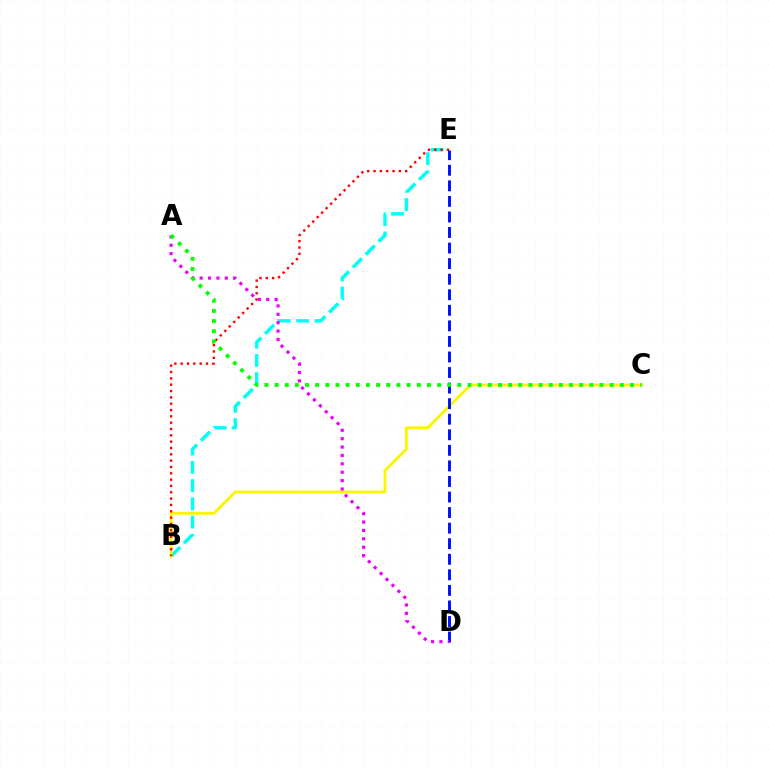{('B', 'E'): [{'color': '#00fff6', 'line_style': 'dashed', 'thickness': 2.48}, {'color': '#ff0000', 'line_style': 'dotted', 'thickness': 1.72}], ('B', 'C'): [{'color': '#fcf500', 'line_style': 'solid', 'thickness': 2.05}], ('D', 'E'): [{'color': '#0010ff', 'line_style': 'dashed', 'thickness': 2.11}], ('A', 'D'): [{'color': '#ee00ff', 'line_style': 'dotted', 'thickness': 2.28}], ('A', 'C'): [{'color': '#08ff00', 'line_style': 'dotted', 'thickness': 2.76}]}